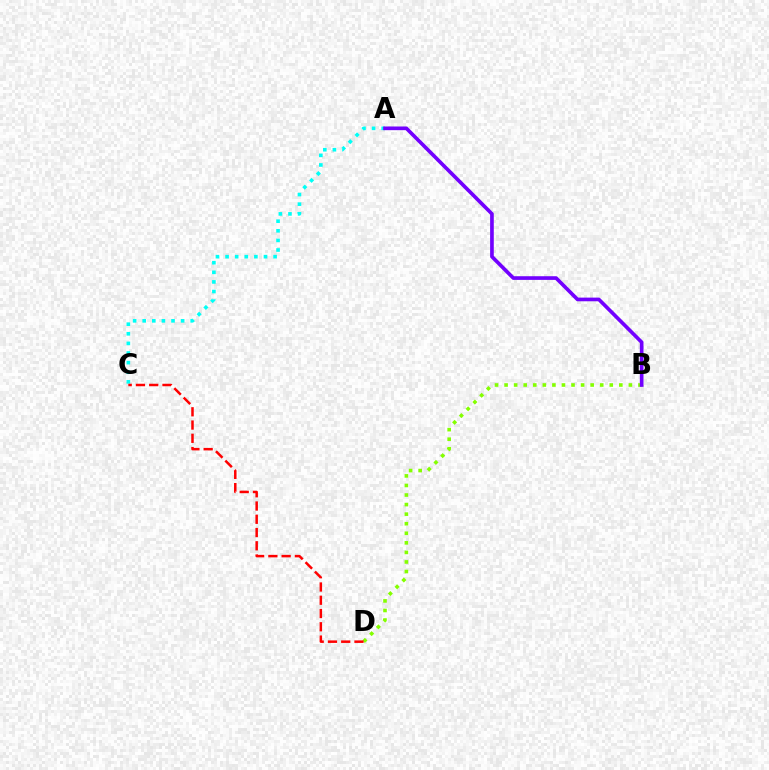{('A', 'C'): [{'color': '#00fff6', 'line_style': 'dotted', 'thickness': 2.61}], ('B', 'D'): [{'color': '#84ff00', 'line_style': 'dotted', 'thickness': 2.6}], ('C', 'D'): [{'color': '#ff0000', 'line_style': 'dashed', 'thickness': 1.8}], ('A', 'B'): [{'color': '#7200ff', 'line_style': 'solid', 'thickness': 2.64}]}